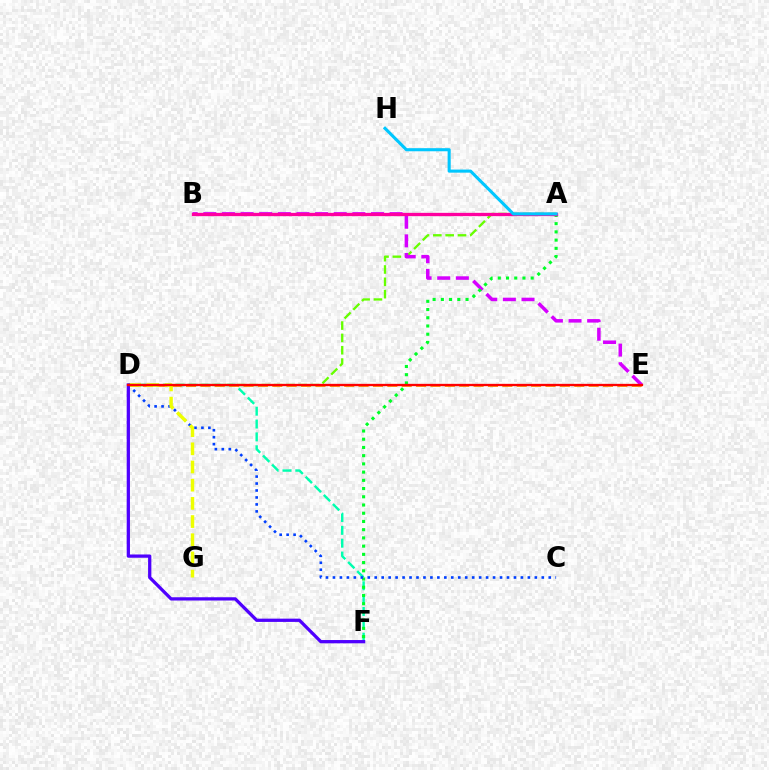{('A', 'D'): [{'color': '#66ff00', 'line_style': 'dashed', 'thickness': 1.68}], ('D', 'F'): [{'color': '#00ffaf', 'line_style': 'dashed', 'thickness': 1.75}, {'color': '#4f00ff', 'line_style': 'solid', 'thickness': 2.35}], ('B', 'E'): [{'color': '#d600ff', 'line_style': 'dashed', 'thickness': 2.53}], ('A', 'F'): [{'color': '#00ff27', 'line_style': 'dotted', 'thickness': 2.23}], ('C', 'D'): [{'color': '#003fff', 'line_style': 'dotted', 'thickness': 1.89}], ('A', 'B'): [{'color': '#ff00a0', 'line_style': 'solid', 'thickness': 2.38}], ('D', 'E'): [{'color': '#ff8800', 'line_style': 'dashed', 'thickness': 1.95}, {'color': '#ff0000', 'line_style': 'solid', 'thickness': 1.67}], ('A', 'H'): [{'color': '#00c7ff', 'line_style': 'solid', 'thickness': 2.22}], ('D', 'G'): [{'color': '#eeff00', 'line_style': 'dashed', 'thickness': 2.47}]}